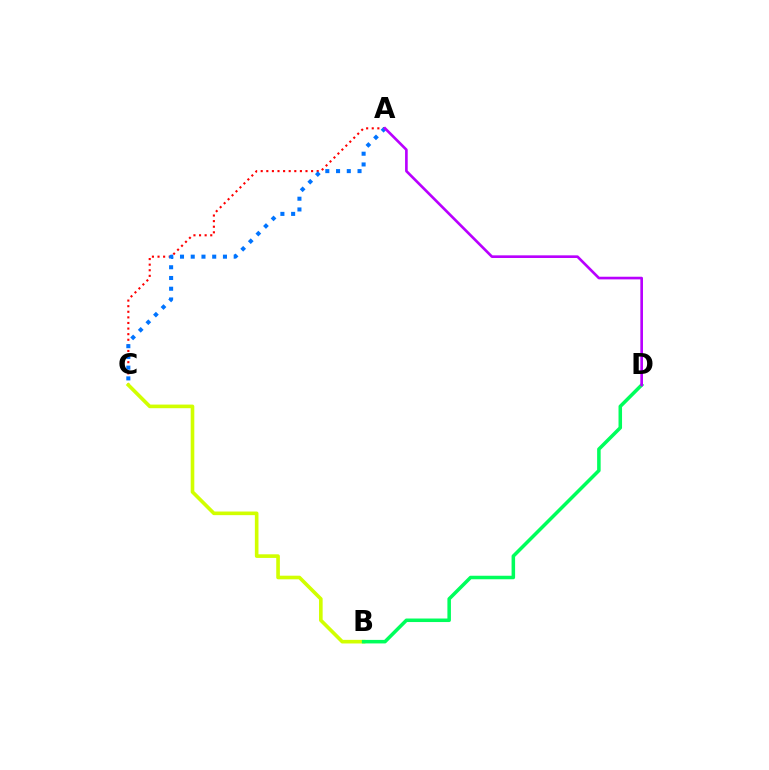{('A', 'C'): [{'color': '#ff0000', 'line_style': 'dotted', 'thickness': 1.52}, {'color': '#0074ff', 'line_style': 'dotted', 'thickness': 2.92}], ('B', 'C'): [{'color': '#d1ff00', 'line_style': 'solid', 'thickness': 2.61}], ('B', 'D'): [{'color': '#00ff5c', 'line_style': 'solid', 'thickness': 2.54}], ('A', 'D'): [{'color': '#b900ff', 'line_style': 'solid', 'thickness': 1.9}]}